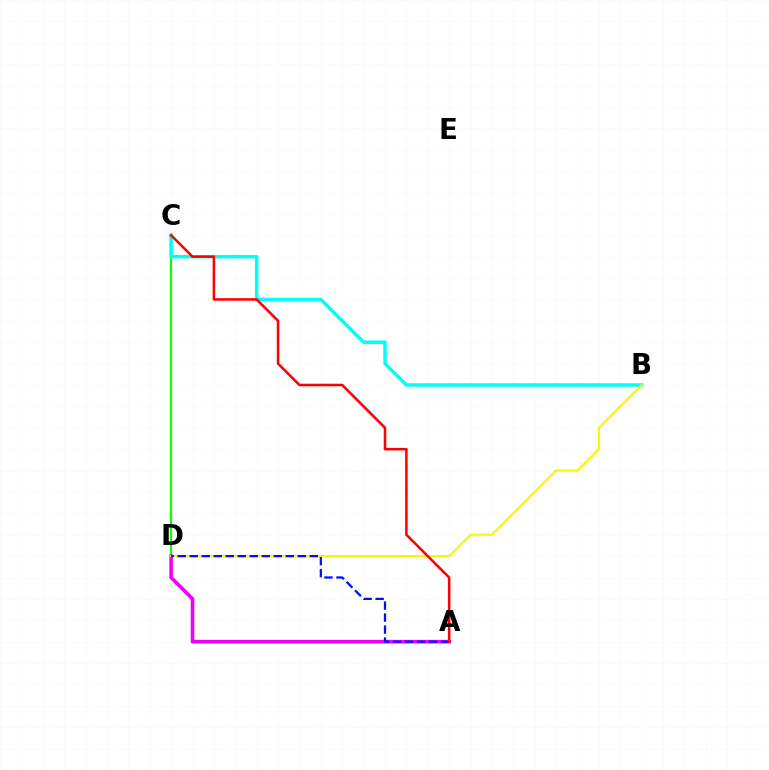{('C', 'D'): [{'color': '#08ff00', 'line_style': 'solid', 'thickness': 1.55}], ('A', 'D'): [{'color': '#ee00ff', 'line_style': 'solid', 'thickness': 2.59}, {'color': '#0010ff', 'line_style': 'dashed', 'thickness': 1.63}], ('B', 'C'): [{'color': '#00fff6', 'line_style': 'solid', 'thickness': 2.51}], ('B', 'D'): [{'color': '#fcf500', 'line_style': 'solid', 'thickness': 1.55}], ('A', 'C'): [{'color': '#ff0000', 'line_style': 'solid', 'thickness': 1.83}]}